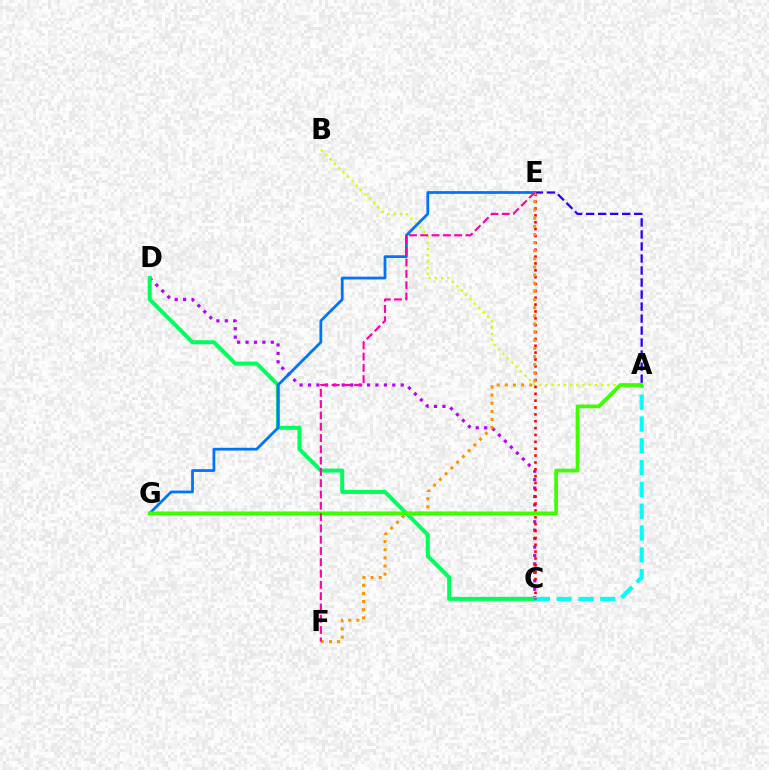{('A', 'E'): [{'color': '#2500ff', 'line_style': 'dashed', 'thickness': 1.63}], ('C', 'D'): [{'color': '#b900ff', 'line_style': 'dotted', 'thickness': 2.29}, {'color': '#00ff5c', 'line_style': 'solid', 'thickness': 2.87}], ('A', 'B'): [{'color': '#d1ff00', 'line_style': 'dotted', 'thickness': 1.68}], ('E', 'G'): [{'color': '#0074ff', 'line_style': 'solid', 'thickness': 2.0}], ('A', 'C'): [{'color': '#00fff6', 'line_style': 'dashed', 'thickness': 2.96}], ('C', 'E'): [{'color': '#ff0000', 'line_style': 'dotted', 'thickness': 1.86}], ('E', 'F'): [{'color': '#ff9400', 'line_style': 'dotted', 'thickness': 2.21}, {'color': '#ff00ac', 'line_style': 'dashed', 'thickness': 1.53}], ('A', 'G'): [{'color': '#3dff00', 'line_style': 'solid', 'thickness': 2.67}]}